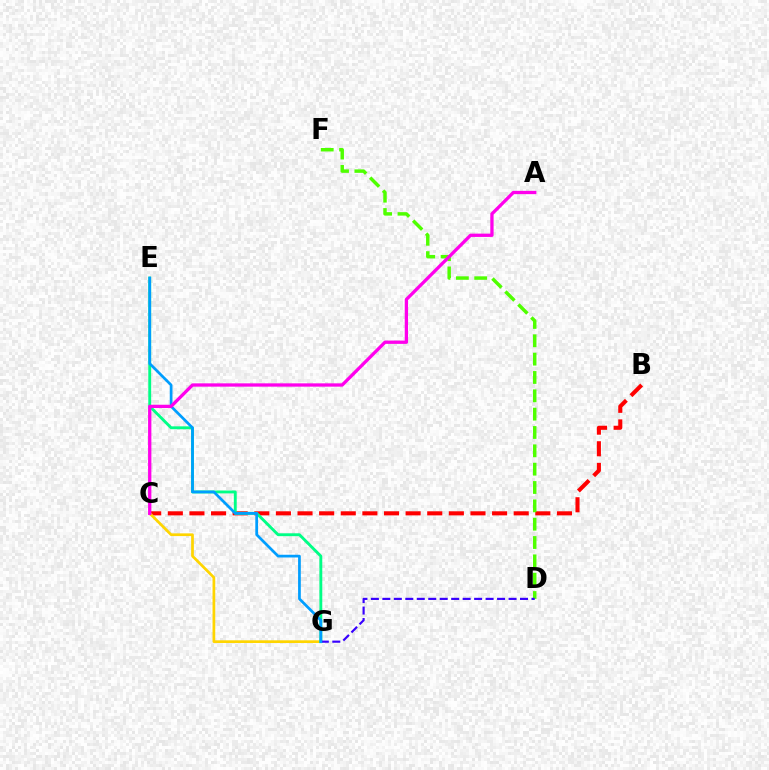{('B', 'C'): [{'color': '#ff0000', 'line_style': 'dashed', 'thickness': 2.94}], ('C', 'G'): [{'color': '#ffd500', 'line_style': 'solid', 'thickness': 1.95}], ('E', 'G'): [{'color': '#00ff86', 'line_style': 'solid', 'thickness': 2.07}, {'color': '#009eff', 'line_style': 'solid', 'thickness': 1.96}], ('D', 'F'): [{'color': '#4fff00', 'line_style': 'dashed', 'thickness': 2.49}], ('D', 'G'): [{'color': '#3700ff', 'line_style': 'dashed', 'thickness': 1.56}], ('A', 'C'): [{'color': '#ff00ed', 'line_style': 'solid', 'thickness': 2.37}]}